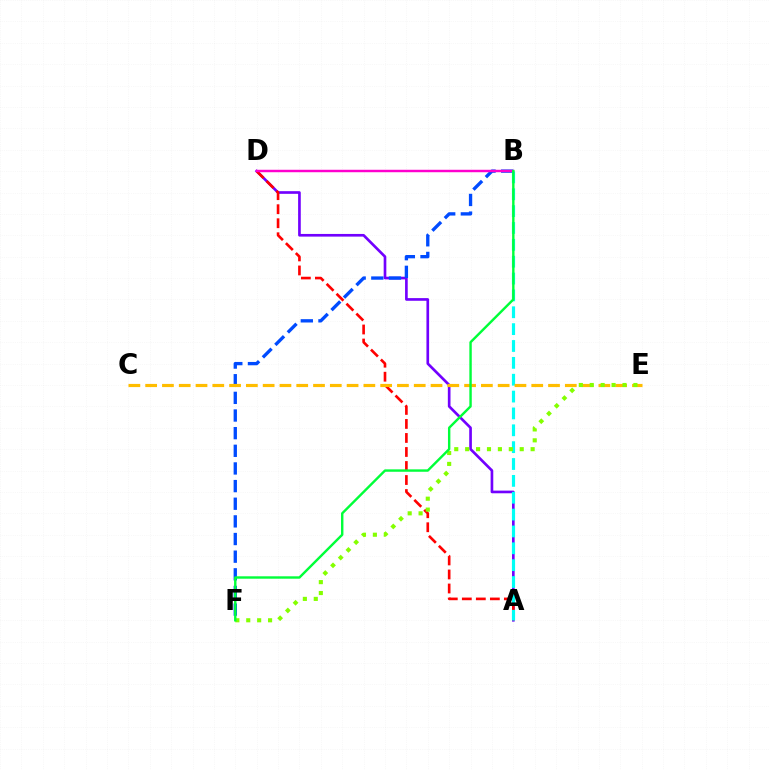{('A', 'D'): [{'color': '#7200ff', 'line_style': 'solid', 'thickness': 1.92}, {'color': '#ff0000', 'line_style': 'dashed', 'thickness': 1.9}], ('B', 'F'): [{'color': '#004bff', 'line_style': 'dashed', 'thickness': 2.4}, {'color': '#00ff39', 'line_style': 'solid', 'thickness': 1.73}], ('A', 'B'): [{'color': '#00fff6', 'line_style': 'dashed', 'thickness': 2.29}], ('C', 'E'): [{'color': '#ffbd00', 'line_style': 'dashed', 'thickness': 2.28}], ('B', 'D'): [{'color': '#ff00cf', 'line_style': 'solid', 'thickness': 1.76}], ('E', 'F'): [{'color': '#84ff00', 'line_style': 'dotted', 'thickness': 2.96}]}